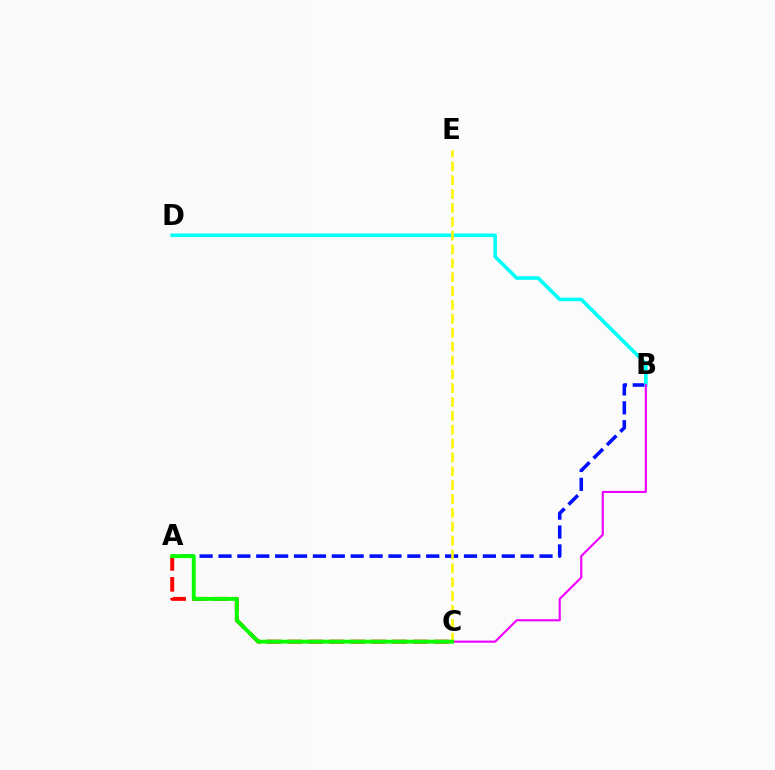{('A', 'B'): [{'color': '#0010ff', 'line_style': 'dashed', 'thickness': 2.57}], ('A', 'C'): [{'color': '#ff0000', 'line_style': 'dashed', 'thickness': 2.84}, {'color': '#08ff00', 'line_style': 'solid', 'thickness': 2.82}], ('B', 'D'): [{'color': '#00fff6', 'line_style': 'solid', 'thickness': 2.6}], ('C', 'E'): [{'color': '#fcf500', 'line_style': 'dashed', 'thickness': 1.88}], ('B', 'C'): [{'color': '#ee00ff', 'line_style': 'solid', 'thickness': 1.54}]}